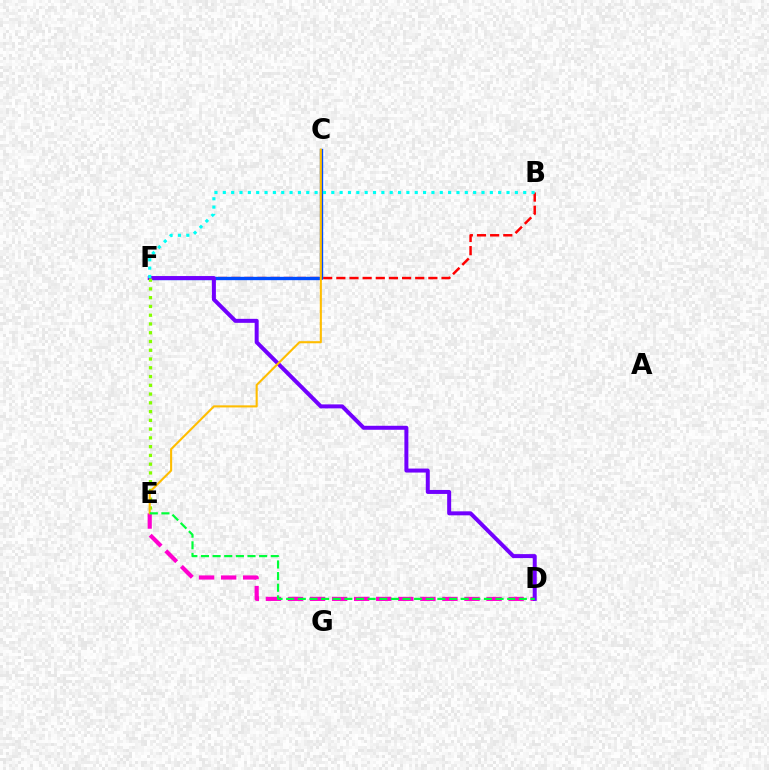{('B', 'F'): [{'color': '#ff0000', 'line_style': 'dashed', 'thickness': 1.79}, {'color': '#00fff6', 'line_style': 'dotted', 'thickness': 2.27}], ('D', 'E'): [{'color': '#ff00cf', 'line_style': 'dashed', 'thickness': 3.0}, {'color': '#00ff39', 'line_style': 'dashed', 'thickness': 1.58}], ('C', 'F'): [{'color': '#004bff', 'line_style': 'solid', 'thickness': 2.42}], ('D', 'F'): [{'color': '#7200ff', 'line_style': 'solid', 'thickness': 2.88}], ('E', 'F'): [{'color': '#84ff00', 'line_style': 'dotted', 'thickness': 2.38}], ('C', 'E'): [{'color': '#ffbd00', 'line_style': 'solid', 'thickness': 1.51}]}